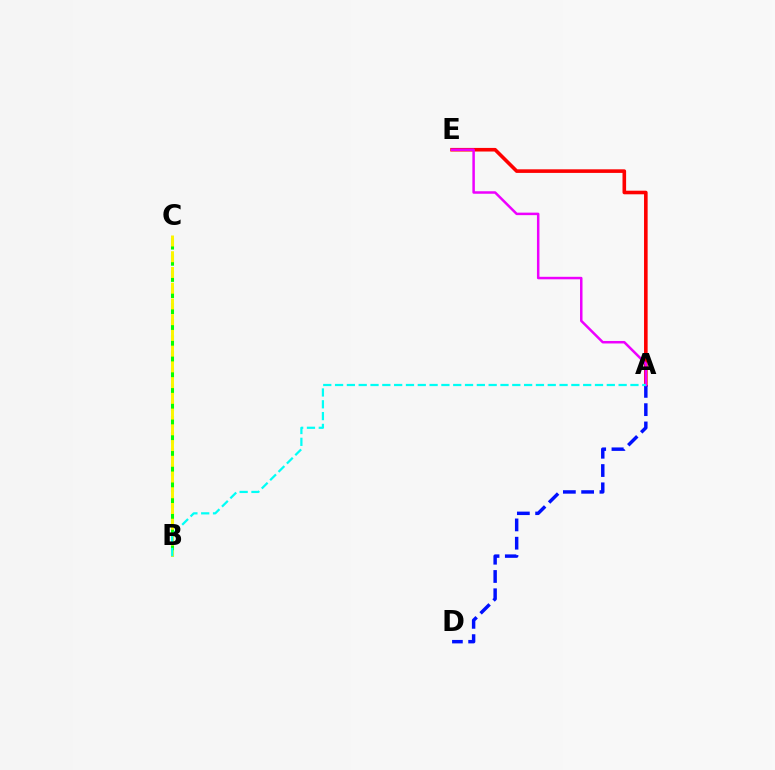{('B', 'C'): [{'color': '#08ff00', 'line_style': 'dashed', 'thickness': 2.19}, {'color': '#fcf500', 'line_style': 'dashed', 'thickness': 2.14}], ('A', 'E'): [{'color': '#ff0000', 'line_style': 'solid', 'thickness': 2.59}, {'color': '#ee00ff', 'line_style': 'solid', 'thickness': 1.8}], ('A', 'D'): [{'color': '#0010ff', 'line_style': 'dashed', 'thickness': 2.48}], ('A', 'B'): [{'color': '#00fff6', 'line_style': 'dashed', 'thickness': 1.61}]}